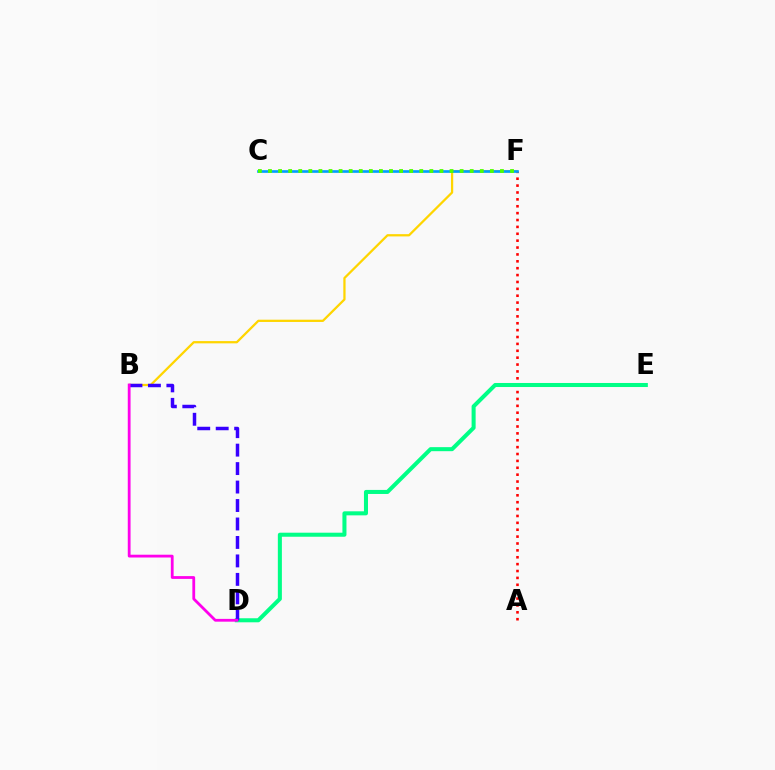{('A', 'F'): [{'color': '#ff0000', 'line_style': 'dotted', 'thickness': 1.87}], ('B', 'F'): [{'color': '#ffd500', 'line_style': 'solid', 'thickness': 1.63}], ('C', 'F'): [{'color': '#009eff', 'line_style': 'solid', 'thickness': 1.92}, {'color': '#4fff00', 'line_style': 'dotted', 'thickness': 2.74}], ('D', 'E'): [{'color': '#00ff86', 'line_style': 'solid', 'thickness': 2.91}], ('B', 'D'): [{'color': '#3700ff', 'line_style': 'dashed', 'thickness': 2.51}, {'color': '#ff00ed', 'line_style': 'solid', 'thickness': 2.01}]}